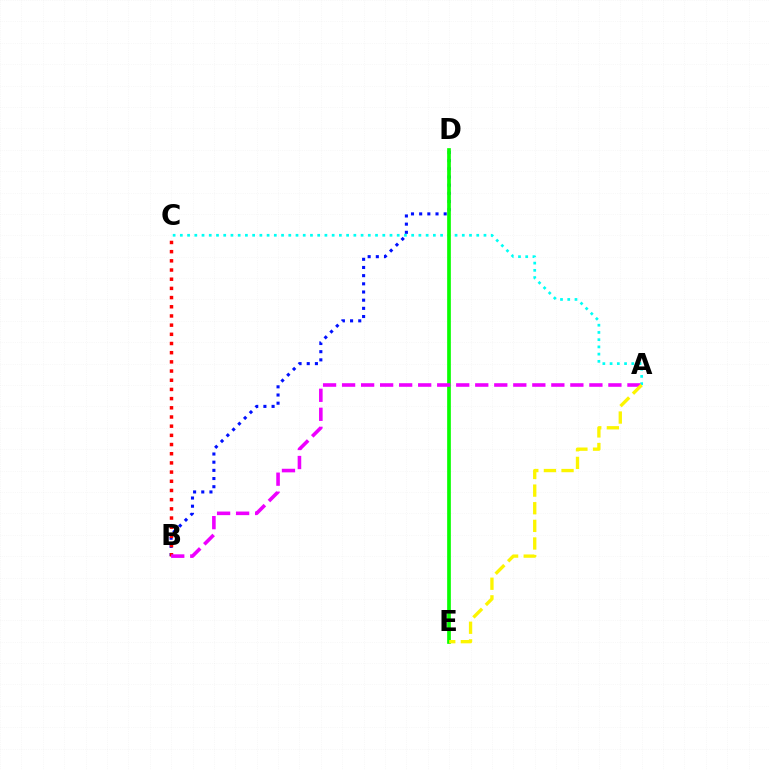{('B', 'D'): [{'color': '#0010ff', 'line_style': 'dotted', 'thickness': 2.22}], ('B', 'C'): [{'color': '#ff0000', 'line_style': 'dotted', 'thickness': 2.5}], ('A', 'C'): [{'color': '#00fff6', 'line_style': 'dotted', 'thickness': 1.96}], ('D', 'E'): [{'color': '#08ff00', 'line_style': 'solid', 'thickness': 2.66}], ('A', 'B'): [{'color': '#ee00ff', 'line_style': 'dashed', 'thickness': 2.58}], ('A', 'E'): [{'color': '#fcf500', 'line_style': 'dashed', 'thickness': 2.39}]}